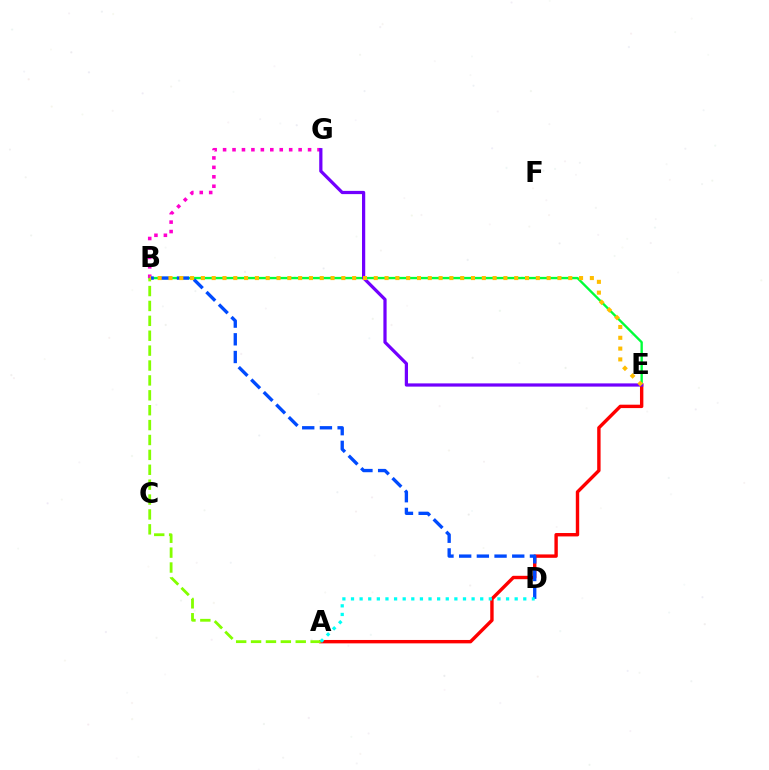{('B', 'E'): [{'color': '#00ff39', 'line_style': 'solid', 'thickness': 1.7}, {'color': '#ffbd00', 'line_style': 'dotted', 'thickness': 2.94}], ('A', 'E'): [{'color': '#ff0000', 'line_style': 'solid', 'thickness': 2.44}], ('B', 'G'): [{'color': '#ff00cf', 'line_style': 'dotted', 'thickness': 2.57}], ('E', 'G'): [{'color': '#7200ff', 'line_style': 'solid', 'thickness': 2.33}], ('B', 'D'): [{'color': '#004bff', 'line_style': 'dashed', 'thickness': 2.4}], ('A', 'B'): [{'color': '#84ff00', 'line_style': 'dashed', 'thickness': 2.02}], ('A', 'D'): [{'color': '#00fff6', 'line_style': 'dotted', 'thickness': 2.34}]}